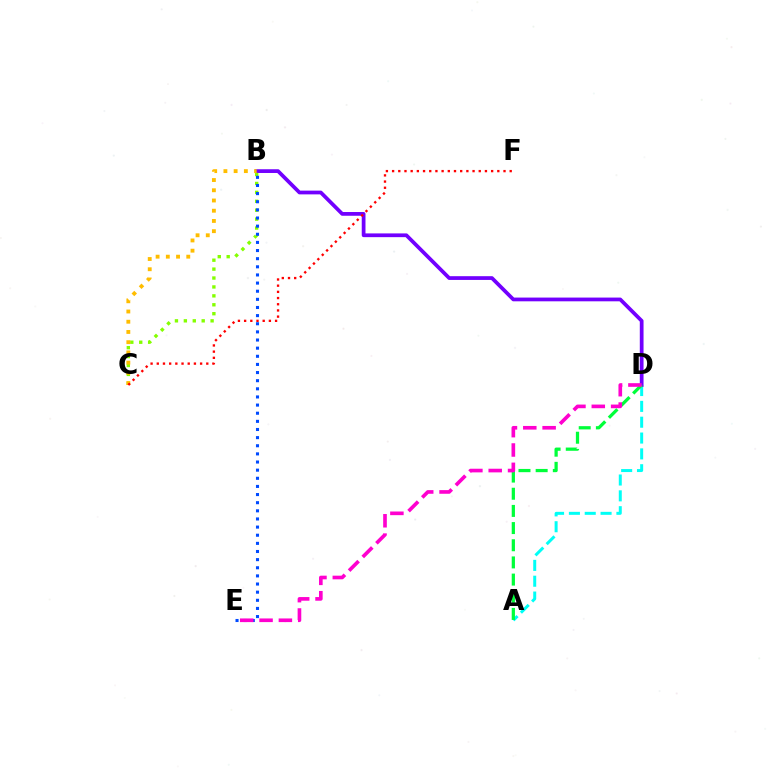{('A', 'D'): [{'color': '#00fff6', 'line_style': 'dashed', 'thickness': 2.15}, {'color': '#00ff39', 'line_style': 'dashed', 'thickness': 2.33}], ('B', 'D'): [{'color': '#7200ff', 'line_style': 'solid', 'thickness': 2.7}], ('B', 'C'): [{'color': '#84ff00', 'line_style': 'dotted', 'thickness': 2.42}, {'color': '#ffbd00', 'line_style': 'dotted', 'thickness': 2.78}], ('C', 'F'): [{'color': '#ff0000', 'line_style': 'dotted', 'thickness': 1.68}], ('B', 'E'): [{'color': '#004bff', 'line_style': 'dotted', 'thickness': 2.21}], ('D', 'E'): [{'color': '#ff00cf', 'line_style': 'dashed', 'thickness': 2.63}]}